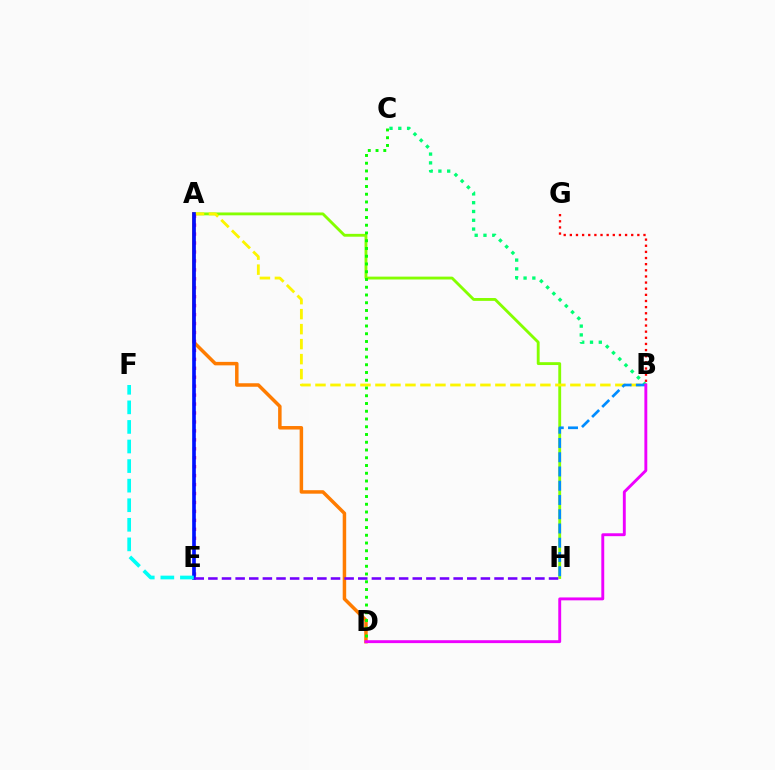{('A', 'H'): [{'color': '#84ff00', 'line_style': 'solid', 'thickness': 2.05}], ('A', 'D'): [{'color': '#ff7c00', 'line_style': 'solid', 'thickness': 2.51}], ('B', 'C'): [{'color': '#00ff74', 'line_style': 'dotted', 'thickness': 2.39}], ('B', 'G'): [{'color': '#ff0000', 'line_style': 'dotted', 'thickness': 1.67}], ('A', 'B'): [{'color': '#fcf500', 'line_style': 'dashed', 'thickness': 2.04}], ('C', 'D'): [{'color': '#08ff00', 'line_style': 'dotted', 'thickness': 2.11}], ('A', 'E'): [{'color': '#ff0094', 'line_style': 'dotted', 'thickness': 2.43}, {'color': '#0010ff', 'line_style': 'solid', 'thickness': 2.63}], ('B', 'H'): [{'color': '#008cff', 'line_style': 'dashed', 'thickness': 1.94}], ('E', 'H'): [{'color': '#7200ff', 'line_style': 'dashed', 'thickness': 1.85}], ('E', 'F'): [{'color': '#00fff6', 'line_style': 'dashed', 'thickness': 2.66}], ('B', 'D'): [{'color': '#ee00ff', 'line_style': 'solid', 'thickness': 2.08}]}